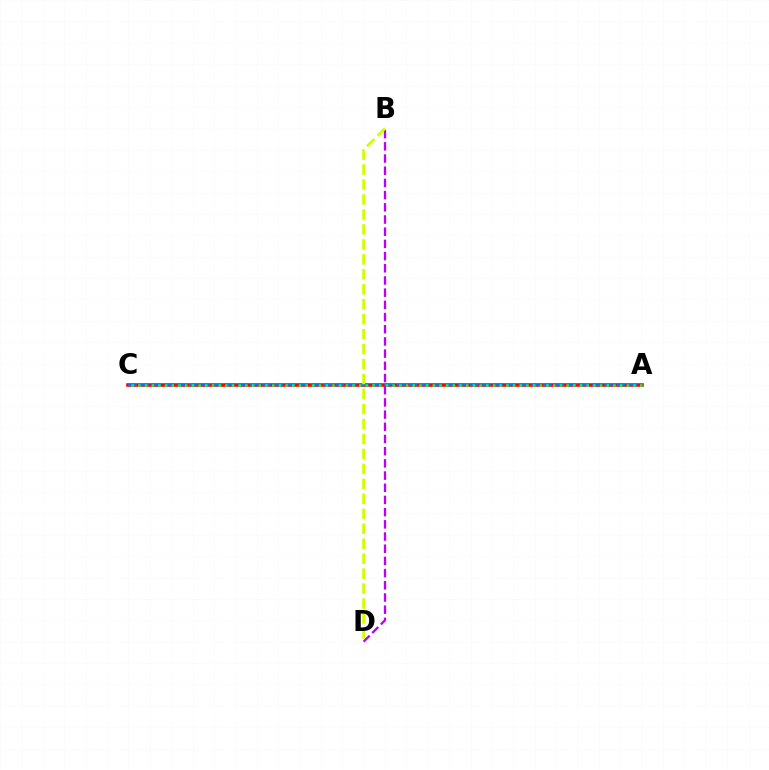{('A', 'C'): [{'color': '#ff0000', 'line_style': 'solid', 'thickness': 2.56}, {'color': '#0074ff', 'line_style': 'dashed', 'thickness': 1.66}, {'color': '#00ff5c', 'line_style': 'dotted', 'thickness': 1.82}], ('B', 'D'): [{'color': '#b900ff', 'line_style': 'dashed', 'thickness': 1.66}, {'color': '#d1ff00', 'line_style': 'dashed', 'thickness': 2.03}]}